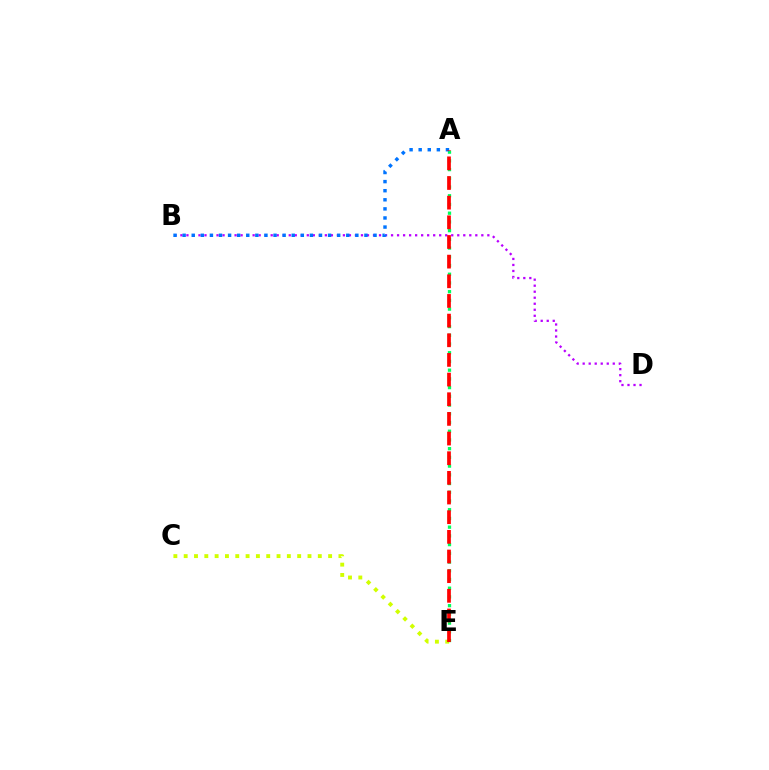{('B', 'D'): [{'color': '#b900ff', 'line_style': 'dotted', 'thickness': 1.64}], ('C', 'E'): [{'color': '#d1ff00', 'line_style': 'dotted', 'thickness': 2.8}], ('A', 'E'): [{'color': '#00ff5c', 'line_style': 'dotted', 'thickness': 2.37}, {'color': '#ff0000', 'line_style': 'dashed', 'thickness': 2.67}], ('A', 'B'): [{'color': '#0074ff', 'line_style': 'dotted', 'thickness': 2.47}]}